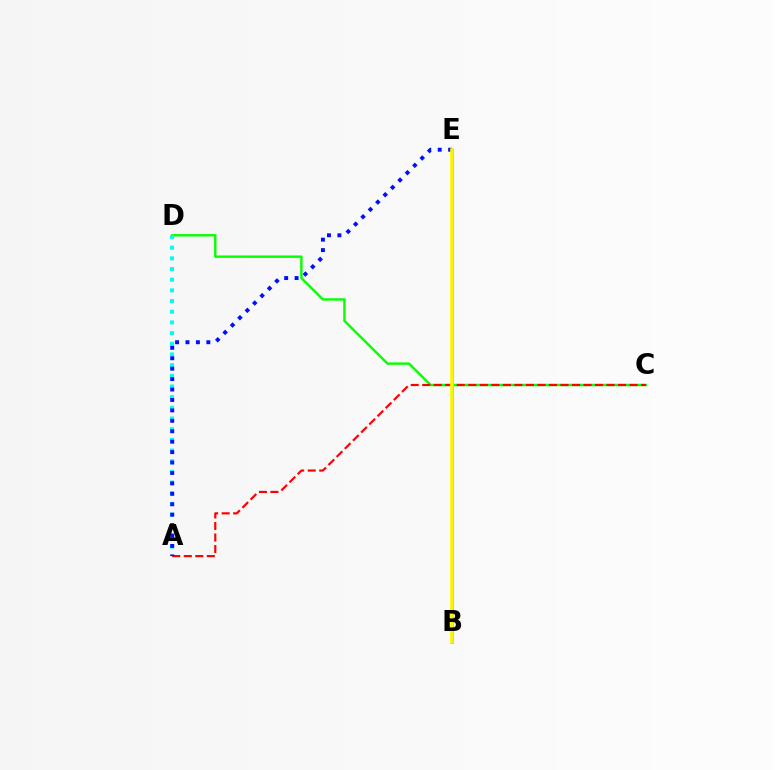{('C', 'D'): [{'color': '#08ff00', 'line_style': 'solid', 'thickness': 1.75}], ('A', 'D'): [{'color': '#00fff6', 'line_style': 'dotted', 'thickness': 2.9}], ('A', 'C'): [{'color': '#ff0000', 'line_style': 'dashed', 'thickness': 1.57}], ('B', 'E'): [{'color': '#ee00ff', 'line_style': 'solid', 'thickness': 1.98}, {'color': '#fcf500', 'line_style': 'solid', 'thickness': 2.63}], ('A', 'E'): [{'color': '#0010ff', 'line_style': 'dotted', 'thickness': 2.83}]}